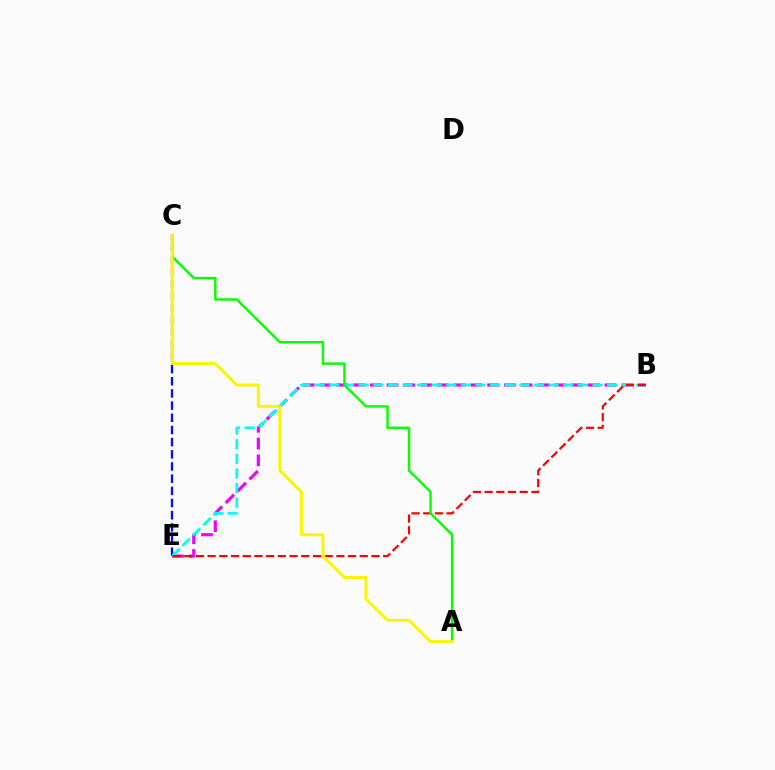{('C', 'E'): [{'color': '#0010ff', 'line_style': 'dashed', 'thickness': 1.65}], ('B', 'E'): [{'color': '#ee00ff', 'line_style': 'dashed', 'thickness': 2.28}, {'color': '#00fff6', 'line_style': 'dashed', 'thickness': 1.99}, {'color': '#ff0000', 'line_style': 'dashed', 'thickness': 1.59}], ('A', 'C'): [{'color': '#08ff00', 'line_style': 'solid', 'thickness': 1.75}, {'color': '#fcf500', 'line_style': 'solid', 'thickness': 2.16}]}